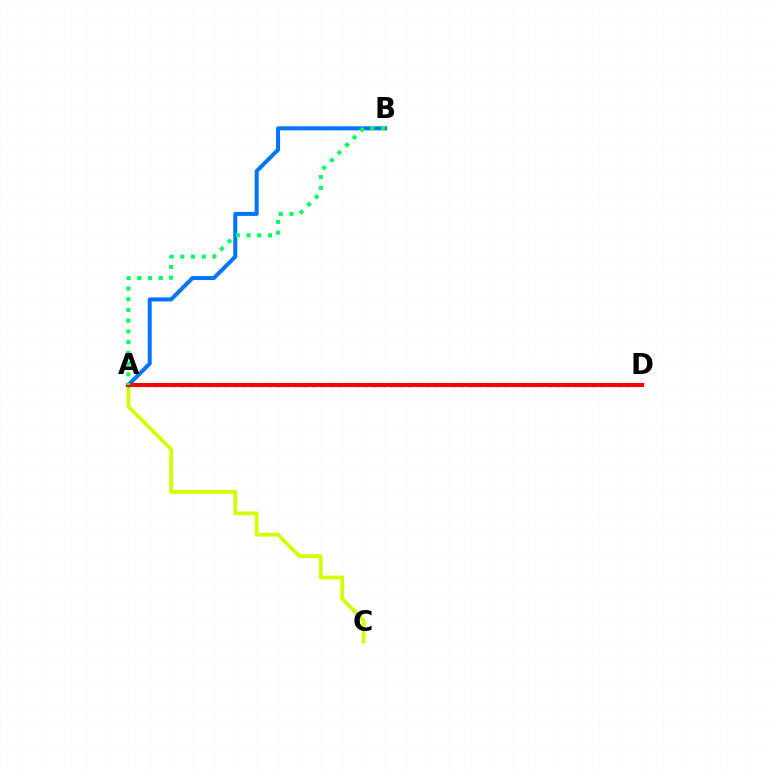{('A', 'C'): [{'color': '#d1ff00', 'line_style': 'solid', 'thickness': 2.72}], ('A', 'B'): [{'color': '#0074ff', 'line_style': 'solid', 'thickness': 2.89}, {'color': '#00ff5c', 'line_style': 'dotted', 'thickness': 2.91}], ('A', 'D'): [{'color': '#b900ff', 'line_style': 'dotted', 'thickness': 2.38}, {'color': '#ff0000', 'line_style': 'solid', 'thickness': 2.92}]}